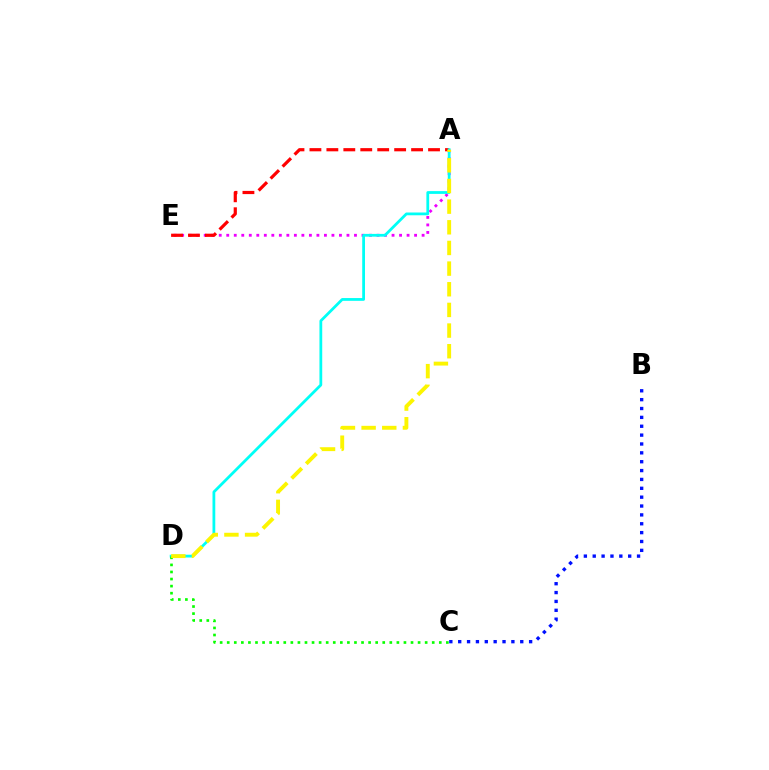{('A', 'E'): [{'color': '#ee00ff', 'line_style': 'dotted', 'thickness': 2.04}, {'color': '#ff0000', 'line_style': 'dashed', 'thickness': 2.3}], ('B', 'C'): [{'color': '#0010ff', 'line_style': 'dotted', 'thickness': 2.41}], ('A', 'D'): [{'color': '#00fff6', 'line_style': 'solid', 'thickness': 2.0}, {'color': '#fcf500', 'line_style': 'dashed', 'thickness': 2.81}], ('C', 'D'): [{'color': '#08ff00', 'line_style': 'dotted', 'thickness': 1.92}]}